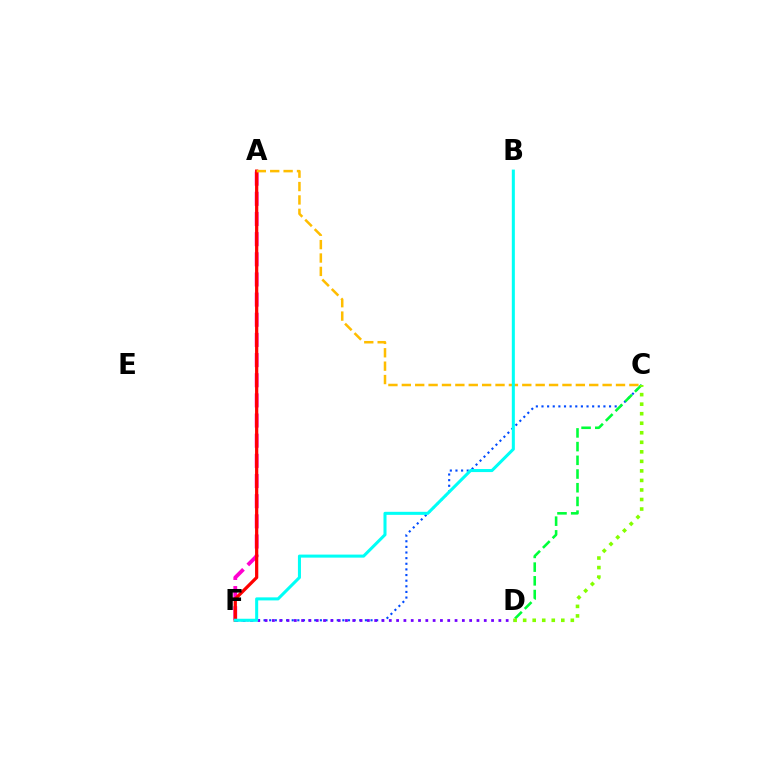{('C', 'F'): [{'color': '#004bff', 'line_style': 'dotted', 'thickness': 1.53}], ('A', 'F'): [{'color': '#ff00cf', 'line_style': 'dashed', 'thickness': 2.74}, {'color': '#ff0000', 'line_style': 'solid', 'thickness': 2.33}], ('A', 'C'): [{'color': '#ffbd00', 'line_style': 'dashed', 'thickness': 1.82}], ('D', 'F'): [{'color': '#7200ff', 'line_style': 'dotted', 'thickness': 1.98}], ('B', 'F'): [{'color': '#00fff6', 'line_style': 'solid', 'thickness': 2.19}], ('C', 'D'): [{'color': '#00ff39', 'line_style': 'dashed', 'thickness': 1.86}, {'color': '#84ff00', 'line_style': 'dotted', 'thickness': 2.59}]}